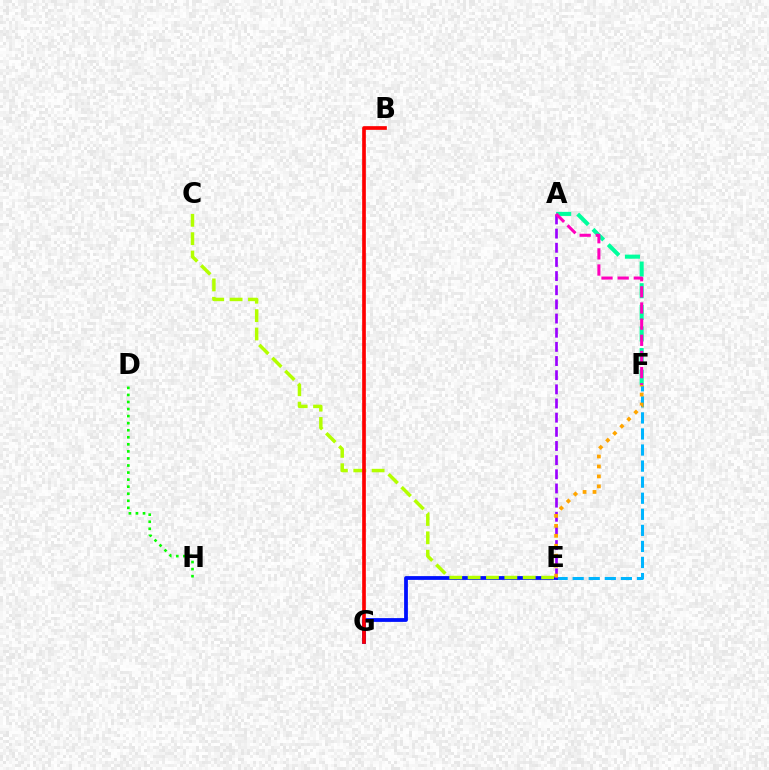{('E', 'F'): [{'color': '#00b5ff', 'line_style': 'dashed', 'thickness': 2.18}, {'color': '#ffa500', 'line_style': 'dotted', 'thickness': 2.71}], ('A', 'F'): [{'color': '#00ff9d', 'line_style': 'dashed', 'thickness': 2.94}, {'color': '#ff00bd', 'line_style': 'dashed', 'thickness': 2.19}], ('D', 'H'): [{'color': '#08ff00', 'line_style': 'dotted', 'thickness': 1.92}], ('E', 'G'): [{'color': '#0010ff', 'line_style': 'solid', 'thickness': 2.72}], ('C', 'E'): [{'color': '#b3ff00', 'line_style': 'dashed', 'thickness': 2.5}], ('A', 'E'): [{'color': '#9b00ff', 'line_style': 'dashed', 'thickness': 1.92}], ('B', 'G'): [{'color': '#ff0000', 'line_style': 'solid', 'thickness': 2.65}]}